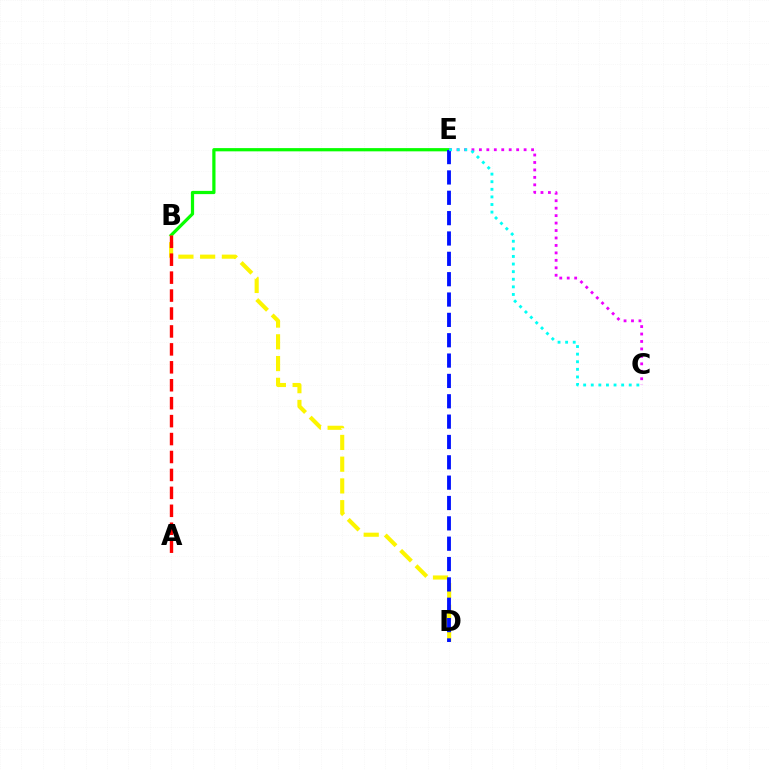{('B', 'E'): [{'color': '#08ff00', 'line_style': 'solid', 'thickness': 2.32}], ('C', 'E'): [{'color': '#ee00ff', 'line_style': 'dotted', 'thickness': 2.03}, {'color': '#00fff6', 'line_style': 'dotted', 'thickness': 2.06}], ('B', 'D'): [{'color': '#fcf500', 'line_style': 'dashed', 'thickness': 2.95}], ('D', 'E'): [{'color': '#0010ff', 'line_style': 'dashed', 'thickness': 2.76}], ('A', 'B'): [{'color': '#ff0000', 'line_style': 'dashed', 'thickness': 2.44}]}